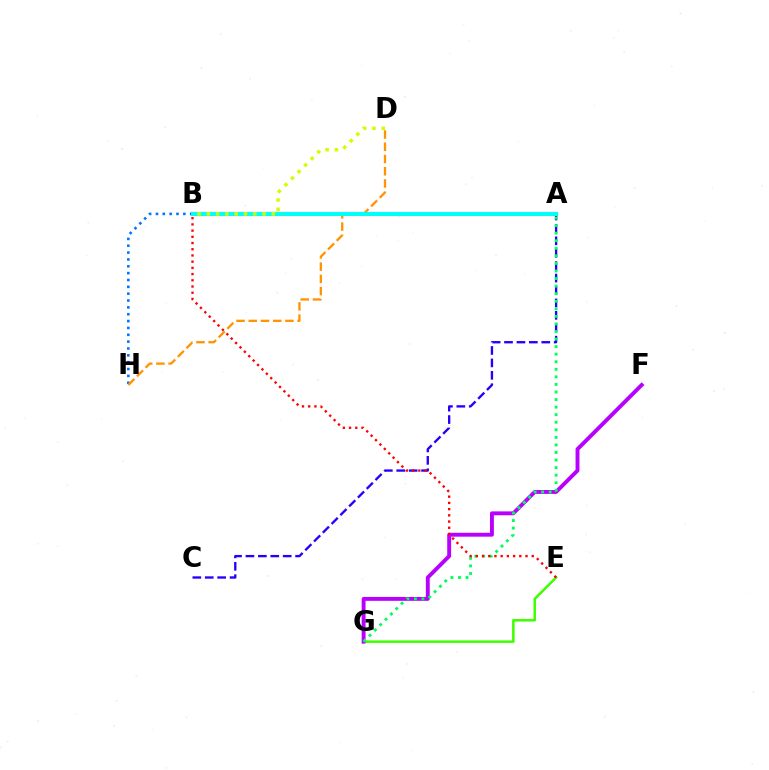{('E', 'G'): [{'color': '#3dff00', 'line_style': 'solid', 'thickness': 1.81}], ('F', 'G'): [{'color': '#b900ff', 'line_style': 'solid', 'thickness': 2.81}], ('B', 'H'): [{'color': '#0074ff', 'line_style': 'dotted', 'thickness': 1.86}], ('A', 'C'): [{'color': '#2500ff', 'line_style': 'dashed', 'thickness': 1.69}], ('A', 'G'): [{'color': '#00ff5c', 'line_style': 'dotted', 'thickness': 2.05}], ('A', 'B'): [{'color': '#ff00ac', 'line_style': 'solid', 'thickness': 3.0}, {'color': '#00fff6', 'line_style': 'solid', 'thickness': 2.89}], ('D', 'H'): [{'color': '#ff9400', 'line_style': 'dashed', 'thickness': 1.66}], ('B', 'E'): [{'color': '#ff0000', 'line_style': 'dotted', 'thickness': 1.69}], ('B', 'D'): [{'color': '#d1ff00', 'line_style': 'dotted', 'thickness': 2.52}]}